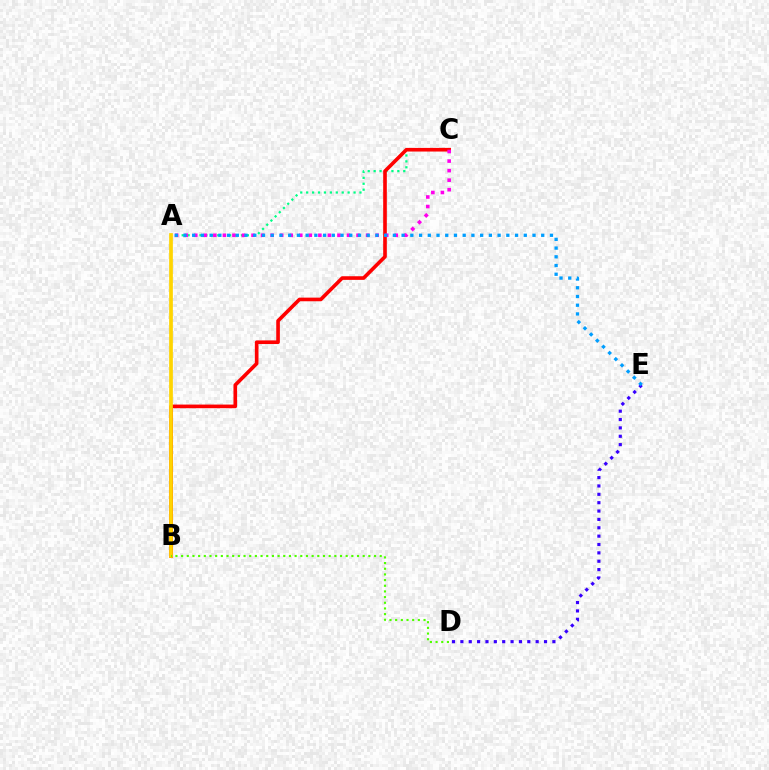{('A', 'C'): [{'color': '#00ff86', 'line_style': 'dotted', 'thickness': 1.61}, {'color': '#ff00ed', 'line_style': 'dotted', 'thickness': 2.59}], ('B', 'C'): [{'color': '#ff0000', 'line_style': 'solid', 'thickness': 2.62}], ('D', 'E'): [{'color': '#3700ff', 'line_style': 'dotted', 'thickness': 2.27}], ('A', 'E'): [{'color': '#009eff', 'line_style': 'dotted', 'thickness': 2.37}], ('A', 'B'): [{'color': '#ffd500', 'line_style': 'solid', 'thickness': 2.67}], ('B', 'D'): [{'color': '#4fff00', 'line_style': 'dotted', 'thickness': 1.54}]}